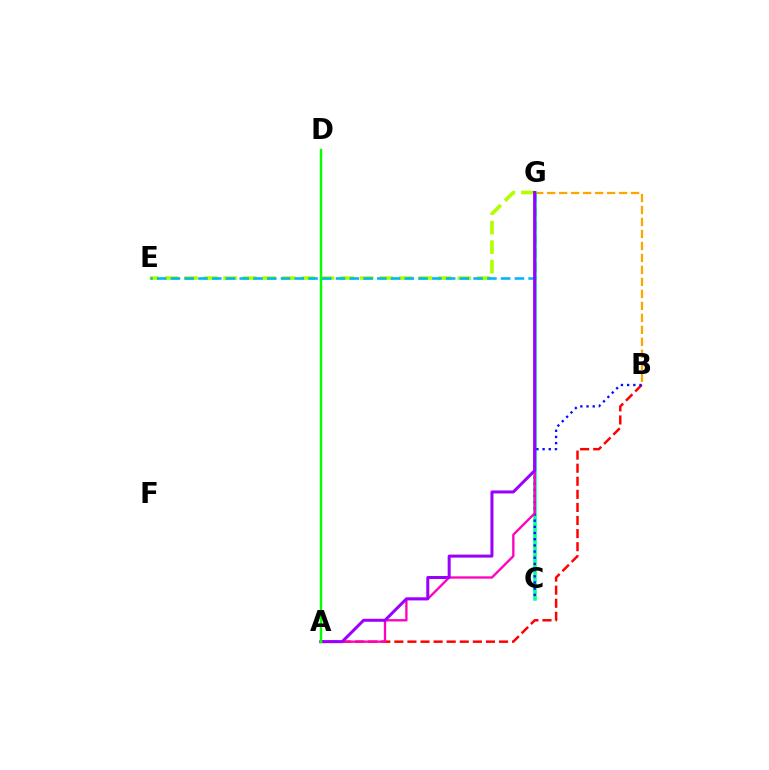{('E', 'G'): [{'color': '#b3ff00', 'line_style': 'dashed', 'thickness': 2.65}, {'color': '#00b5ff', 'line_style': 'dashed', 'thickness': 1.87}], ('B', 'G'): [{'color': '#ffa500', 'line_style': 'dashed', 'thickness': 1.63}], ('C', 'G'): [{'color': '#00ff9d', 'line_style': 'solid', 'thickness': 2.57}], ('A', 'B'): [{'color': '#ff0000', 'line_style': 'dashed', 'thickness': 1.78}], ('B', 'C'): [{'color': '#0010ff', 'line_style': 'dotted', 'thickness': 1.68}], ('A', 'G'): [{'color': '#ff00bd', 'line_style': 'solid', 'thickness': 1.67}, {'color': '#9b00ff', 'line_style': 'solid', 'thickness': 2.16}], ('A', 'D'): [{'color': '#08ff00', 'line_style': 'solid', 'thickness': 1.76}]}